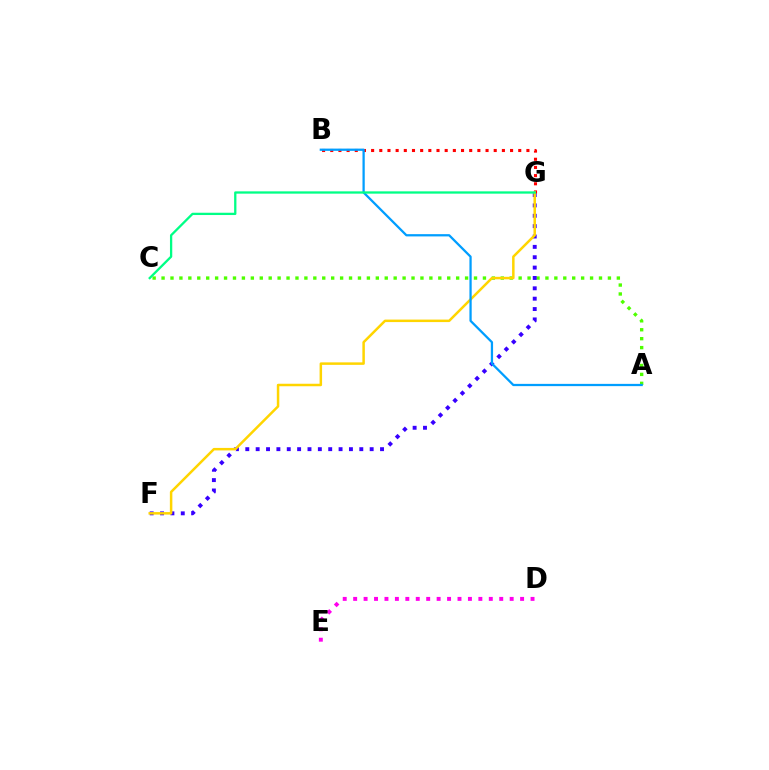{('A', 'C'): [{'color': '#4fff00', 'line_style': 'dotted', 'thickness': 2.43}], ('D', 'E'): [{'color': '#ff00ed', 'line_style': 'dotted', 'thickness': 2.83}], ('F', 'G'): [{'color': '#3700ff', 'line_style': 'dotted', 'thickness': 2.82}, {'color': '#ffd500', 'line_style': 'solid', 'thickness': 1.8}], ('B', 'G'): [{'color': '#ff0000', 'line_style': 'dotted', 'thickness': 2.22}], ('A', 'B'): [{'color': '#009eff', 'line_style': 'solid', 'thickness': 1.63}], ('C', 'G'): [{'color': '#00ff86', 'line_style': 'solid', 'thickness': 1.65}]}